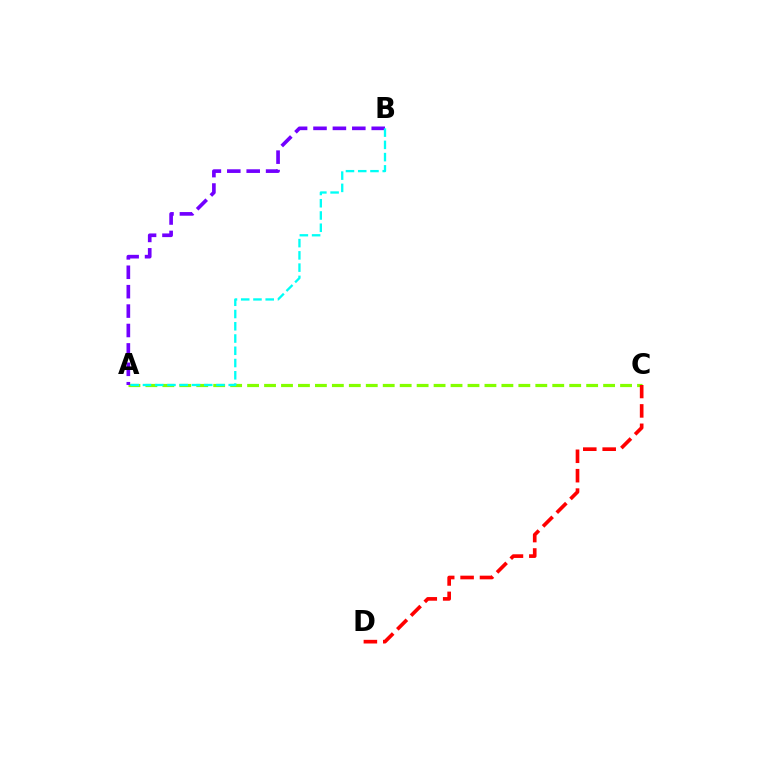{('A', 'C'): [{'color': '#84ff00', 'line_style': 'dashed', 'thickness': 2.3}], ('A', 'B'): [{'color': '#7200ff', 'line_style': 'dashed', 'thickness': 2.64}, {'color': '#00fff6', 'line_style': 'dashed', 'thickness': 1.66}], ('C', 'D'): [{'color': '#ff0000', 'line_style': 'dashed', 'thickness': 2.64}]}